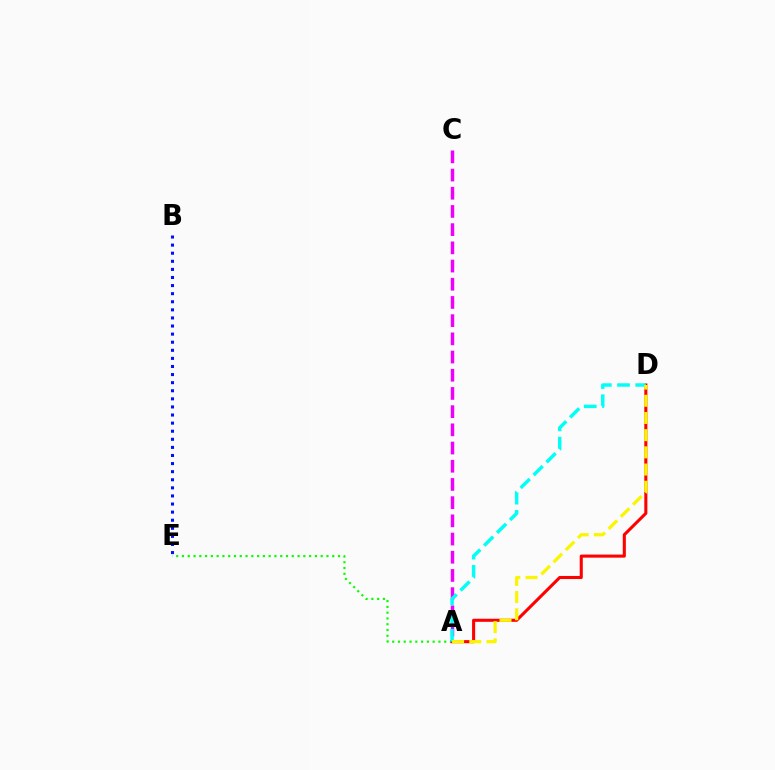{('A', 'C'): [{'color': '#ee00ff', 'line_style': 'dashed', 'thickness': 2.47}], ('B', 'E'): [{'color': '#0010ff', 'line_style': 'dotted', 'thickness': 2.2}], ('A', 'E'): [{'color': '#08ff00', 'line_style': 'dotted', 'thickness': 1.57}], ('A', 'D'): [{'color': '#ff0000', 'line_style': 'solid', 'thickness': 2.21}, {'color': '#00fff6', 'line_style': 'dashed', 'thickness': 2.48}, {'color': '#fcf500', 'line_style': 'dashed', 'thickness': 2.34}]}